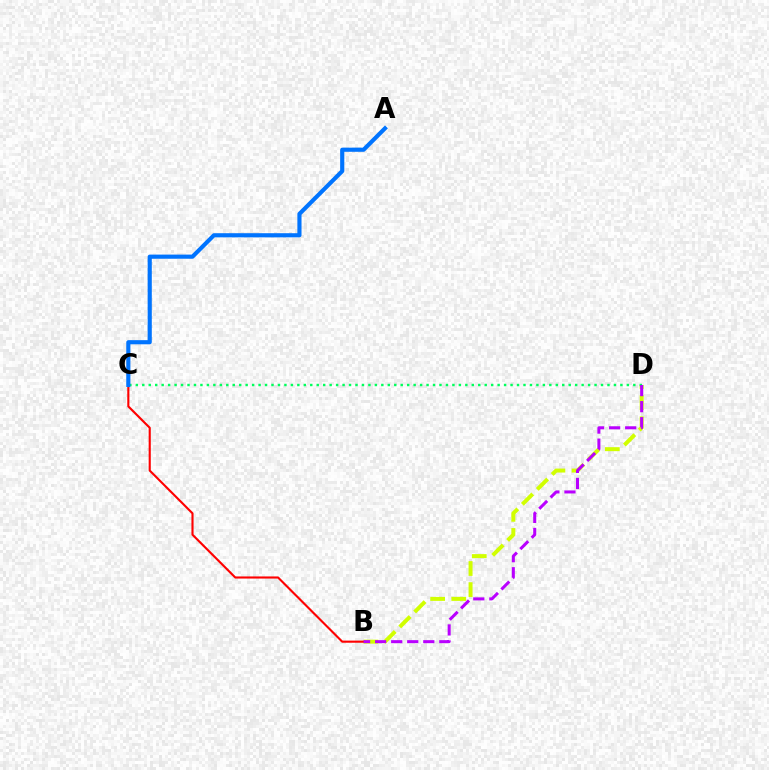{('B', 'D'): [{'color': '#d1ff00', 'line_style': 'dashed', 'thickness': 2.87}, {'color': '#b900ff', 'line_style': 'dashed', 'thickness': 2.18}], ('C', 'D'): [{'color': '#00ff5c', 'line_style': 'dotted', 'thickness': 1.76}], ('B', 'C'): [{'color': '#ff0000', 'line_style': 'solid', 'thickness': 1.52}], ('A', 'C'): [{'color': '#0074ff', 'line_style': 'solid', 'thickness': 2.98}]}